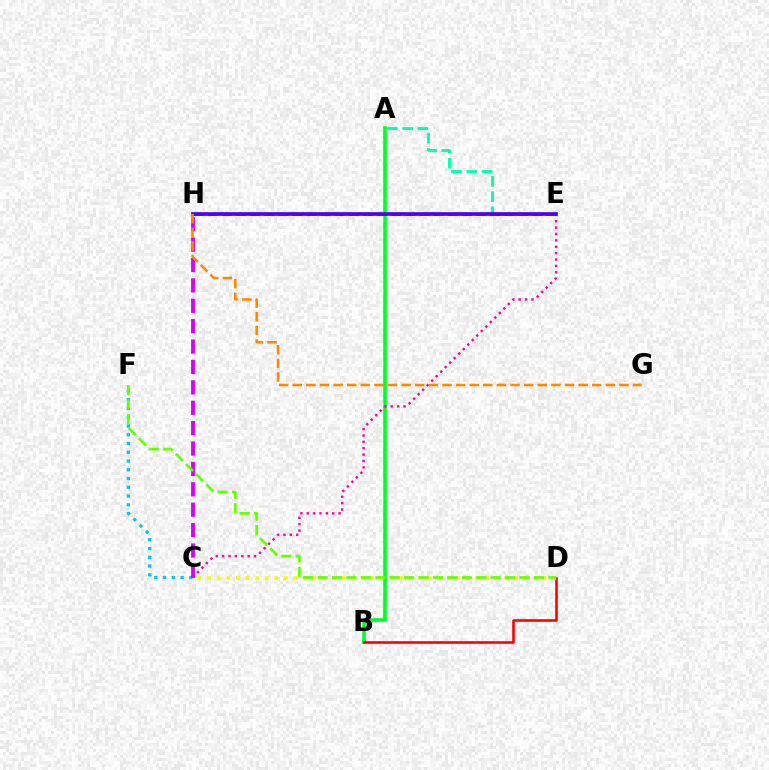{('C', 'F'): [{'color': '#00c7ff', 'line_style': 'dotted', 'thickness': 2.38}], ('A', 'E'): [{'color': '#00ffaf', 'line_style': 'dashed', 'thickness': 2.08}], ('A', 'B'): [{'color': '#00ff27', 'line_style': 'solid', 'thickness': 2.6}], ('B', 'D'): [{'color': '#ff0000', 'line_style': 'solid', 'thickness': 1.87}], ('C', 'E'): [{'color': '#ff00a0', 'line_style': 'dotted', 'thickness': 1.73}], ('C', 'D'): [{'color': '#eeff00', 'line_style': 'dotted', 'thickness': 2.6}], ('E', 'H'): [{'color': '#003fff', 'line_style': 'dashed', 'thickness': 1.92}, {'color': '#4f00ff', 'line_style': 'solid', 'thickness': 2.67}], ('C', 'H'): [{'color': '#d600ff', 'line_style': 'dashed', 'thickness': 2.77}], ('D', 'F'): [{'color': '#66ff00', 'line_style': 'dashed', 'thickness': 1.96}], ('G', 'H'): [{'color': '#ff8800', 'line_style': 'dashed', 'thickness': 1.85}]}